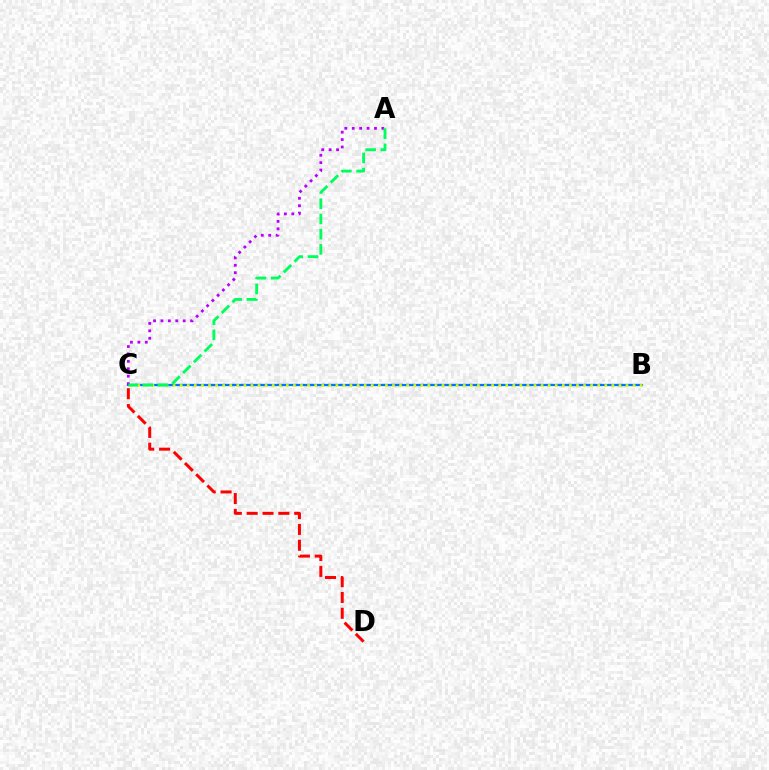{('B', 'C'): [{'color': '#0074ff', 'line_style': 'solid', 'thickness': 1.65}, {'color': '#d1ff00', 'line_style': 'dotted', 'thickness': 1.92}], ('A', 'C'): [{'color': '#b900ff', 'line_style': 'dotted', 'thickness': 2.01}, {'color': '#00ff5c', 'line_style': 'dashed', 'thickness': 2.07}], ('C', 'D'): [{'color': '#ff0000', 'line_style': 'dashed', 'thickness': 2.15}]}